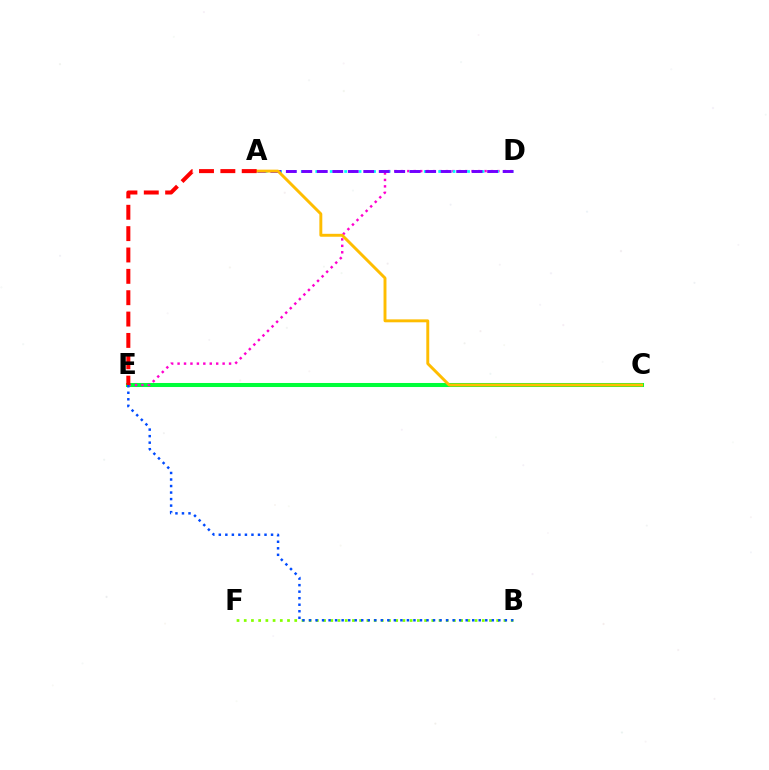{('C', 'E'): [{'color': '#00ff39', 'line_style': 'solid', 'thickness': 2.91}], ('D', 'E'): [{'color': '#ff00cf', 'line_style': 'dotted', 'thickness': 1.75}], ('B', 'F'): [{'color': '#84ff00', 'line_style': 'dotted', 'thickness': 1.96}], ('A', 'D'): [{'color': '#00fff6', 'line_style': 'dotted', 'thickness': 1.96}, {'color': '#7200ff', 'line_style': 'dashed', 'thickness': 2.1}], ('B', 'E'): [{'color': '#004bff', 'line_style': 'dotted', 'thickness': 1.77}], ('A', 'C'): [{'color': '#ffbd00', 'line_style': 'solid', 'thickness': 2.11}], ('A', 'E'): [{'color': '#ff0000', 'line_style': 'dashed', 'thickness': 2.9}]}